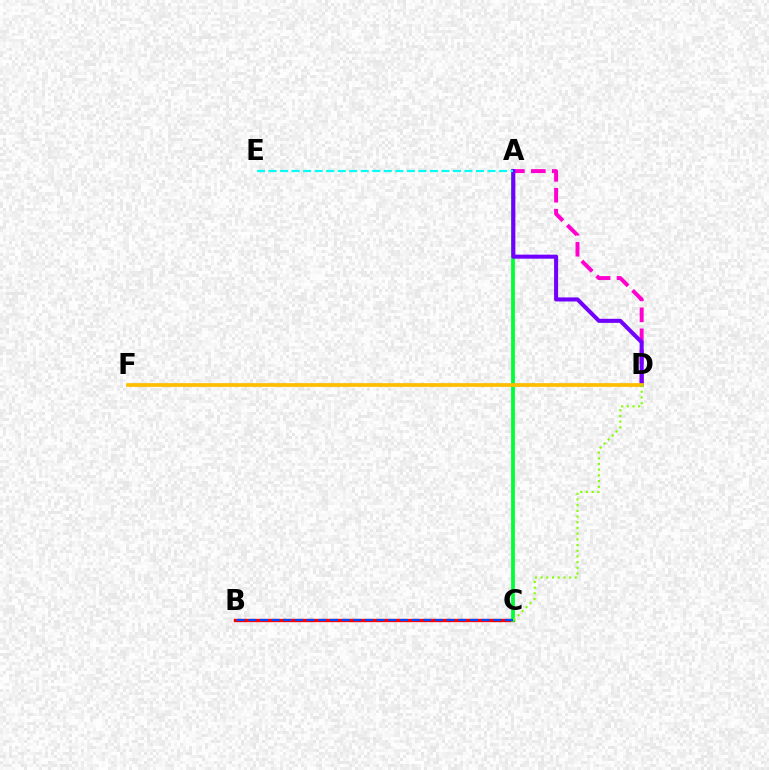{('B', 'C'): [{'color': '#ff0000', 'line_style': 'solid', 'thickness': 2.41}, {'color': '#004bff', 'line_style': 'dashed', 'thickness': 1.58}], ('A', 'C'): [{'color': '#00ff39', 'line_style': 'solid', 'thickness': 2.73}], ('A', 'D'): [{'color': '#ff00cf', 'line_style': 'dashed', 'thickness': 2.85}, {'color': '#7200ff', 'line_style': 'solid', 'thickness': 2.92}], ('D', 'F'): [{'color': '#ffbd00', 'line_style': 'solid', 'thickness': 2.68}], ('A', 'E'): [{'color': '#00fff6', 'line_style': 'dashed', 'thickness': 1.57}], ('C', 'D'): [{'color': '#84ff00', 'line_style': 'dotted', 'thickness': 1.55}]}